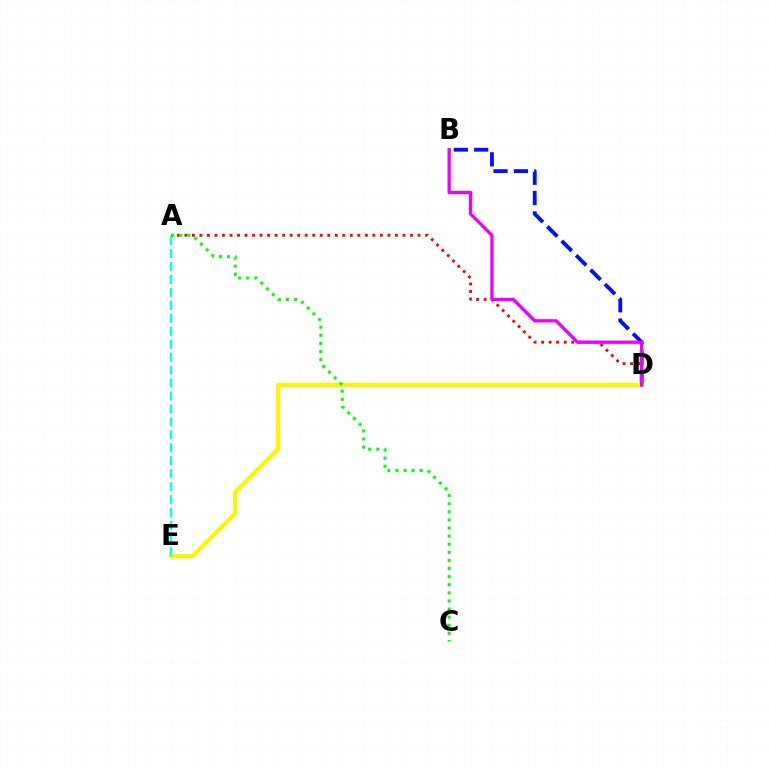{('A', 'D'): [{'color': '#ff0000', 'line_style': 'dotted', 'thickness': 2.04}], ('B', 'D'): [{'color': '#0010ff', 'line_style': 'dashed', 'thickness': 2.77}, {'color': '#ee00ff', 'line_style': 'solid', 'thickness': 2.39}], ('D', 'E'): [{'color': '#fcf500', 'line_style': 'solid', 'thickness': 3.0}], ('A', 'E'): [{'color': '#00fff6', 'line_style': 'dashed', 'thickness': 1.76}], ('A', 'C'): [{'color': '#08ff00', 'line_style': 'dotted', 'thickness': 2.2}]}